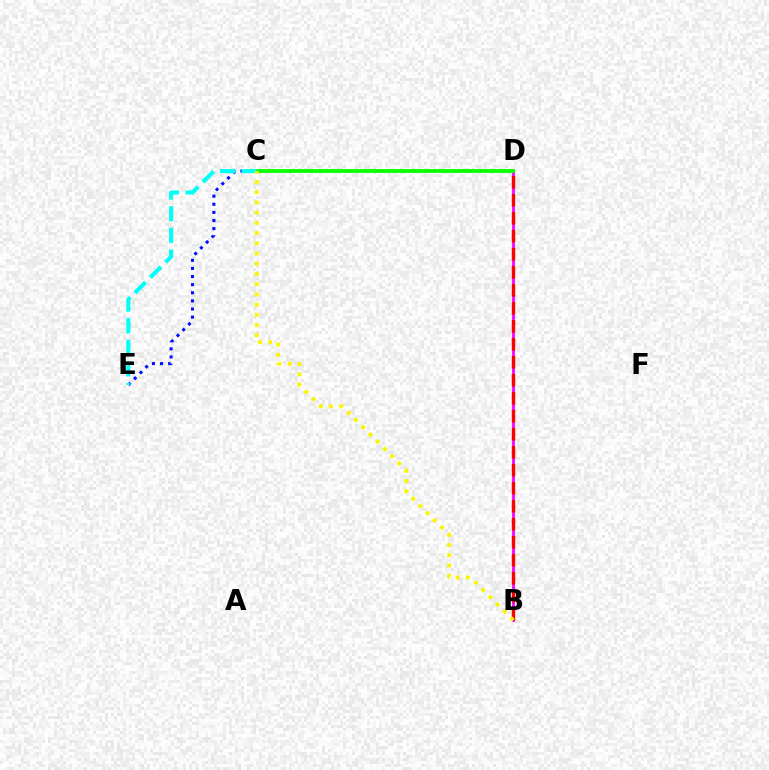{('B', 'D'): [{'color': '#ee00ff', 'line_style': 'solid', 'thickness': 1.95}, {'color': '#ff0000', 'line_style': 'dashed', 'thickness': 2.44}], ('C', 'D'): [{'color': '#08ff00', 'line_style': 'solid', 'thickness': 2.71}], ('C', 'E'): [{'color': '#0010ff', 'line_style': 'dotted', 'thickness': 2.2}, {'color': '#00fff6', 'line_style': 'dashed', 'thickness': 2.94}], ('B', 'C'): [{'color': '#fcf500', 'line_style': 'dotted', 'thickness': 2.78}]}